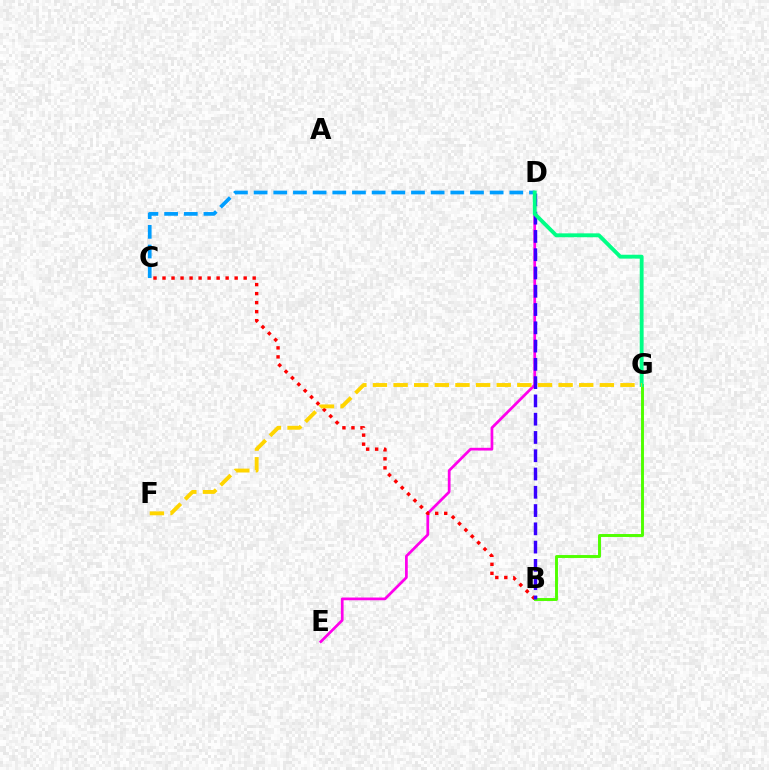{('D', 'E'): [{'color': '#ff00ed', 'line_style': 'solid', 'thickness': 1.97}], ('B', 'C'): [{'color': '#ff0000', 'line_style': 'dotted', 'thickness': 2.45}], ('C', 'D'): [{'color': '#009eff', 'line_style': 'dashed', 'thickness': 2.67}], ('B', 'G'): [{'color': '#4fff00', 'line_style': 'solid', 'thickness': 2.11}], ('B', 'D'): [{'color': '#3700ff', 'line_style': 'dashed', 'thickness': 2.48}], ('D', 'G'): [{'color': '#00ff86', 'line_style': 'solid', 'thickness': 2.78}], ('F', 'G'): [{'color': '#ffd500', 'line_style': 'dashed', 'thickness': 2.8}]}